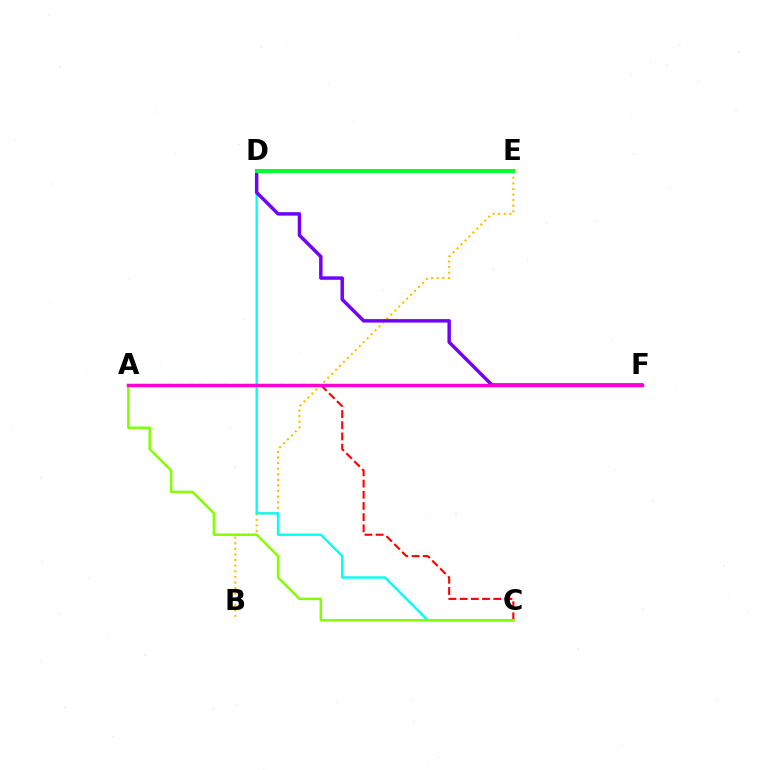{('B', 'E'): [{'color': '#ffbd00', 'line_style': 'dotted', 'thickness': 1.52}], ('D', 'E'): [{'color': '#004bff', 'line_style': 'solid', 'thickness': 1.5}, {'color': '#00ff39', 'line_style': 'solid', 'thickness': 2.91}], ('C', 'D'): [{'color': '#00fff6', 'line_style': 'solid', 'thickness': 1.71}], ('D', 'F'): [{'color': '#7200ff', 'line_style': 'solid', 'thickness': 2.49}], ('A', 'C'): [{'color': '#ff0000', 'line_style': 'dashed', 'thickness': 1.52}, {'color': '#84ff00', 'line_style': 'solid', 'thickness': 1.8}], ('A', 'F'): [{'color': '#ff00cf', 'line_style': 'solid', 'thickness': 2.48}]}